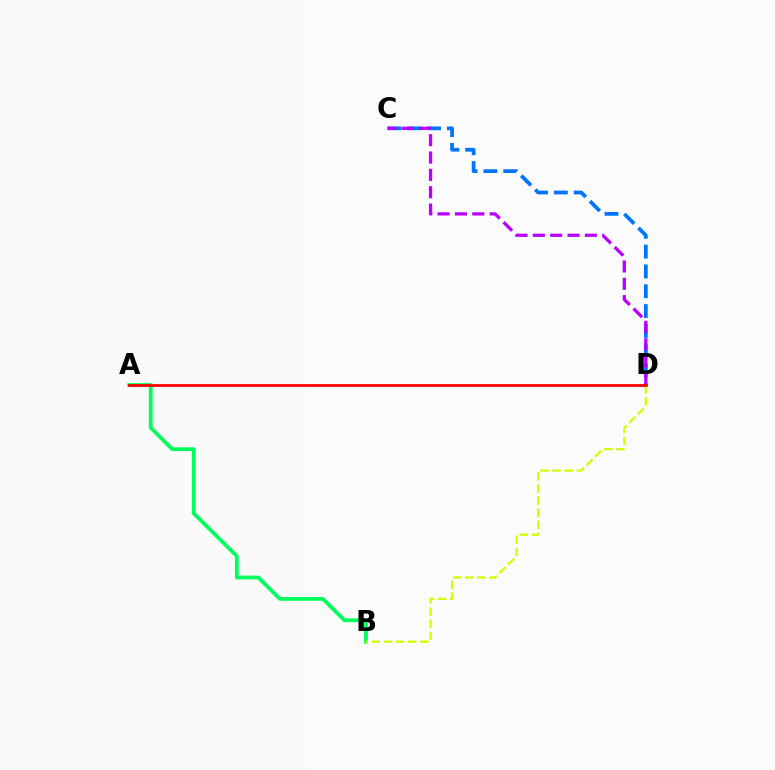{('C', 'D'): [{'color': '#0074ff', 'line_style': 'dashed', 'thickness': 2.69}, {'color': '#b900ff', 'line_style': 'dashed', 'thickness': 2.36}], ('A', 'B'): [{'color': '#00ff5c', 'line_style': 'solid', 'thickness': 2.72}], ('B', 'D'): [{'color': '#d1ff00', 'line_style': 'dashed', 'thickness': 1.65}], ('A', 'D'): [{'color': '#ff0000', 'line_style': 'solid', 'thickness': 1.99}]}